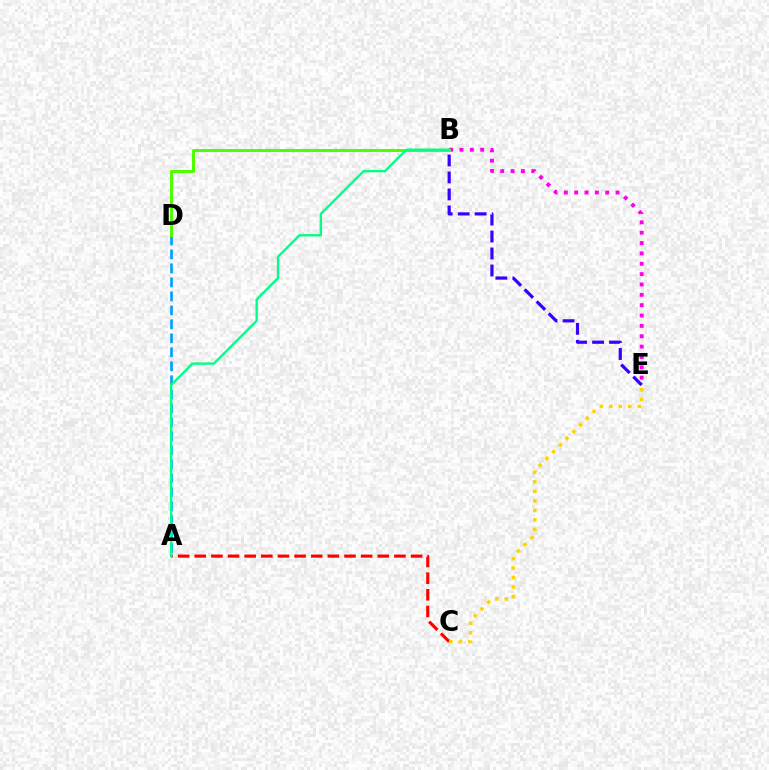{('B', 'E'): [{'color': '#ff00ed', 'line_style': 'dotted', 'thickness': 2.81}, {'color': '#3700ff', 'line_style': 'dashed', 'thickness': 2.31}], ('A', 'C'): [{'color': '#ff0000', 'line_style': 'dashed', 'thickness': 2.26}], ('A', 'D'): [{'color': '#009eff', 'line_style': 'dashed', 'thickness': 1.9}], ('C', 'E'): [{'color': '#ffd500', 'line_style': 'dotted', 'thickness': 2.58}], ('B', 'D'): [{'color': '#4fff00', 'line_style': 'solid', 'thickness': 2.17}], ('A', 'B'): [{'color': '#00ff86', 'line_style': 'solid', 'thickness': 1.7}]}